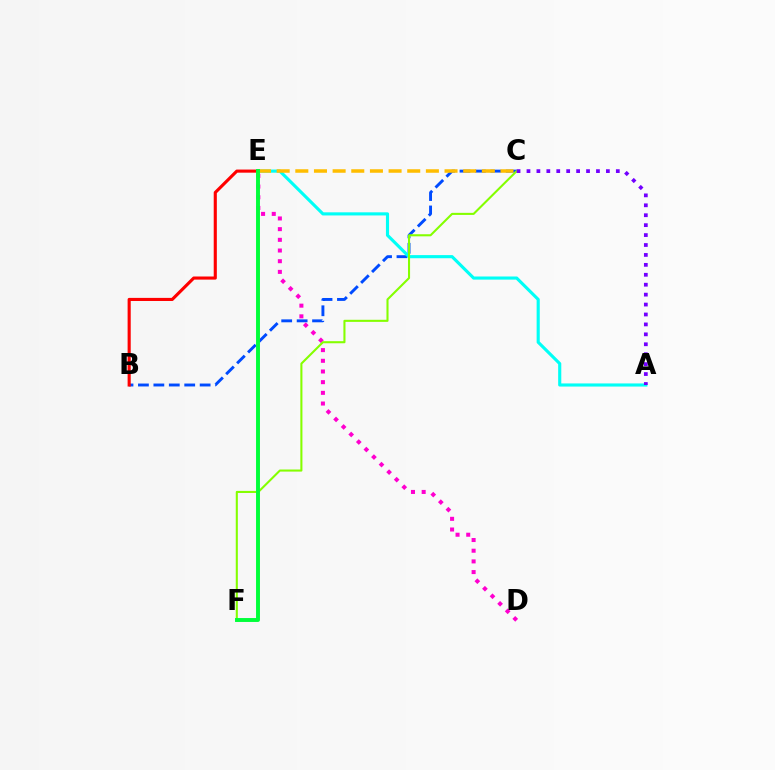{('B', 'C'): [{'color': '#004bff', 'line_style': 'dashed', 'thickness': 2.1}], ('D', 'E'): [{'color': '#ff00cf', 'line_style': 'dotted', 'thickness': 2.9}], ('A', 'E'): [{'color': '#00fff6', 'line_style': 'solid', 'thickness': 2.25}], ('B', 'E'): [{'color': '#ff0000', 'line_style': 'solid', 'thickness': 2.24}], ('C', 'E'): [{'color': '#ffbd00', 'line_style': 'dashed', 'thickness': 2.53}], ('C', 'F'): [{'color': '#84ff00', 'line_style': 'solid', 'thickness': 1.5}], ('E', 'F'): [{'color': '#00ff39', 'line_style': 'solid', 'thickness': 2.82}], ('A', 'C'): [{'color': '#7200ff', 'line_style': 'dotted', 'thickness': 2.7}]}